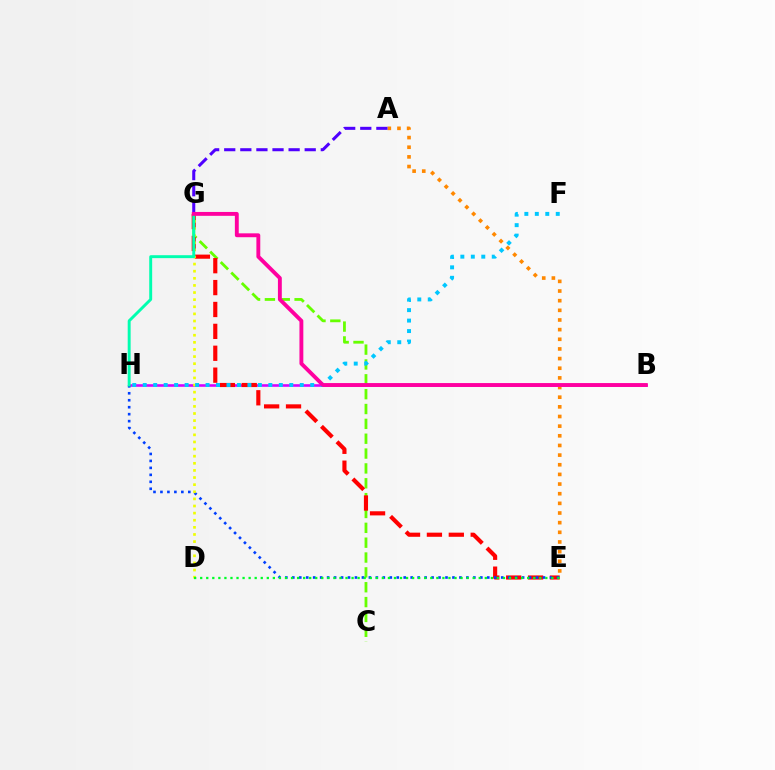{('B', 'H'): [{'color': '#d600ff', 'line_style': 'solid', 'thickness': 1.87}], ('A', 'E'): [{'color': '#ff8800', 'line_style': 'dotted', 'thickness': 2.62}], ('C', 'G'): [{'color': '#66ff00', 'line_style': 'dashed', 'thickness': 2.02}], ('A', 'G'): [{'color': '#4f00ff', 'line_style': 'dashed', 'thickness': 2.19}], ('E', 'G'): [{'color': '#ff0000', 'line_style': 'dashed', 'thickness': 2.97}], ('E', 'H'): [{'color': '#003fff', 'line_style': 'dotted', 'thickness': 1.89}], ('D', 'G'): [{'color': '#eeff00', 'line_style': 'dotted', 'thickness': 1.93}], ('G', 'H'): [{'color': '#00ffaf', 'line_style': 'solid', 'thickness': 2.11}], ('D', 'E'): [{'color': '#00ff27', 'line_style': 'dotted', 'thickness': 1.65}], ('F', 'H'): [{'color': '#00c7ff', 'line_style': 'dotted', 'thickness': 2.84}], ('B', 'G'): [{'color': '#ff00a0', 'line_style': 'solid', 'thickness': 2.79}]}